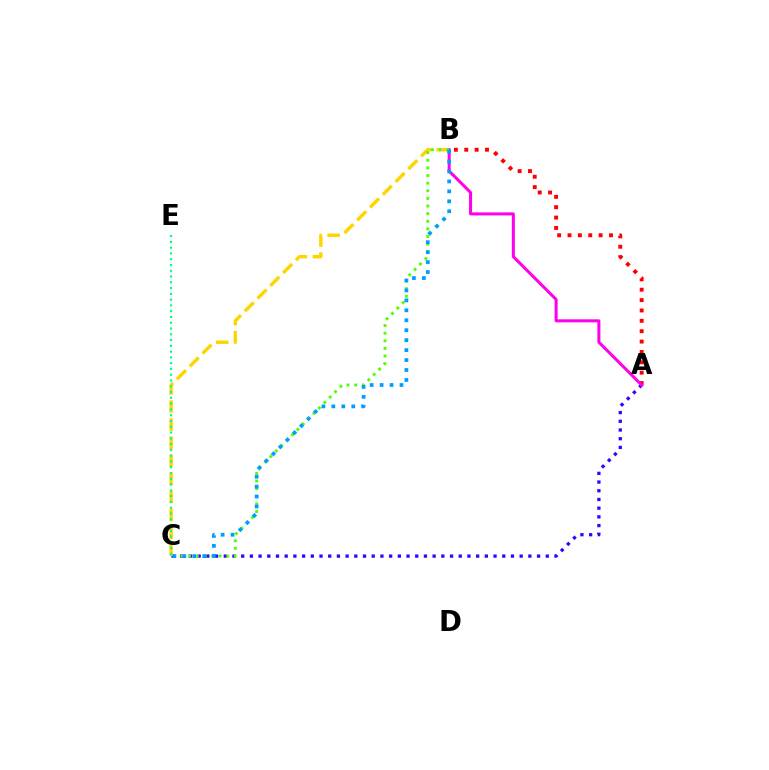{('A', 'C'): [{'color': '#3700ff', 'line_style': 'dotted', 'thickness': 2.36}], ('A', 'B'): [{'color': '#ff0000', 'line_style': 'dotted', 'thickness': 2.82}, {'color': '#ff00ed', 'line_style': 'solid', 'thickness': 2.18}], ('B', 'C'): [{'color': '#ffd500', 'line_style': 'dashed', 'thickness': 2.46}, {'color': '#4fff00', 'line_style': 'dotted', 'thickness': 2.07}, {'color': '#009eff', 'line_style': 'dotted', 'thickness': 2.7}], ('C', 'E'): [{'color': '#00ff86', 'line_style': 'dotted', 'thickness': 1.57}]}